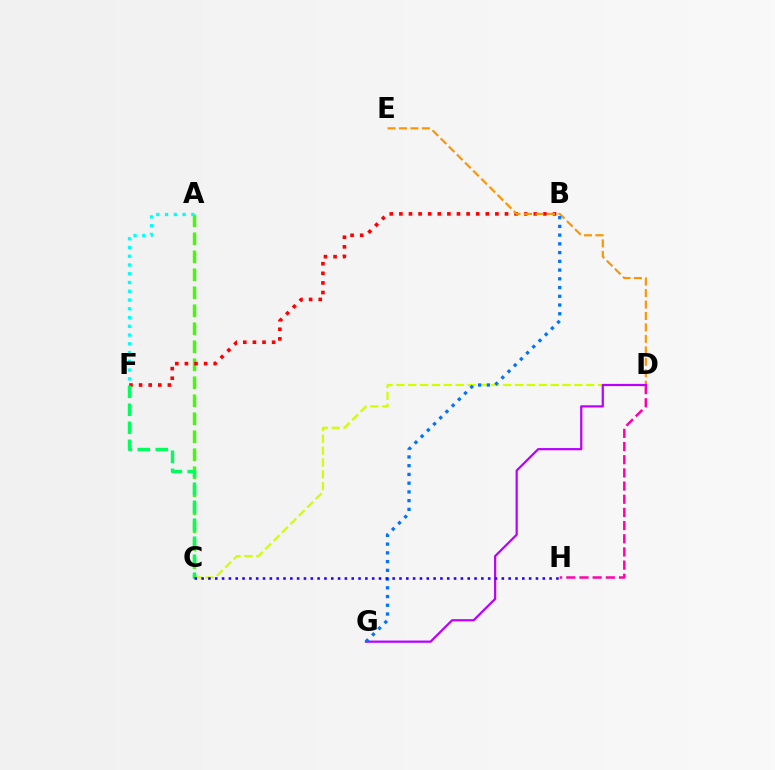{('A', 'C'): [{'color': '#3dff00', 'line_style': 'dashed', 'thickness': 2.44}], ('B', 'F'): [{'color': '#ff0000', 'line_style': 'dotted', 'thickness': 2.61}], ('D', 'E'): [{'color': '#ff9400', 'line_style': 'dashed', 'thickness': 1.56}], ('C', 'D'): [{'color': '#d1ff00', 'line_style': 'dashed', 'thickness': 1.61}], ('C', 'F'): [{'color': '#00ff5c', 'line_style': 'dashed', 'thickness': 2.45}], ('D', 'H'): [{'color': '#ff00ac', 'line_style': 'dashed', 'thickness': 1.79}], ('D', 'G'): [{'color': '#b900ff', 'line_style': 'solid', 'thickness': 1.6}], ('A', 'F'): [{'color': '#00fff6', 'line_style': 'dotted', 'thickness': 2.38}], ('B', 'G'): [{'color': '#0074ff', 'line_style': 'dotted', 'thickness': 2.37}], ('C', 'H'): [{'color': '#2500ff', 'line_style': 'dotted', 'thickness': 1.85}]}